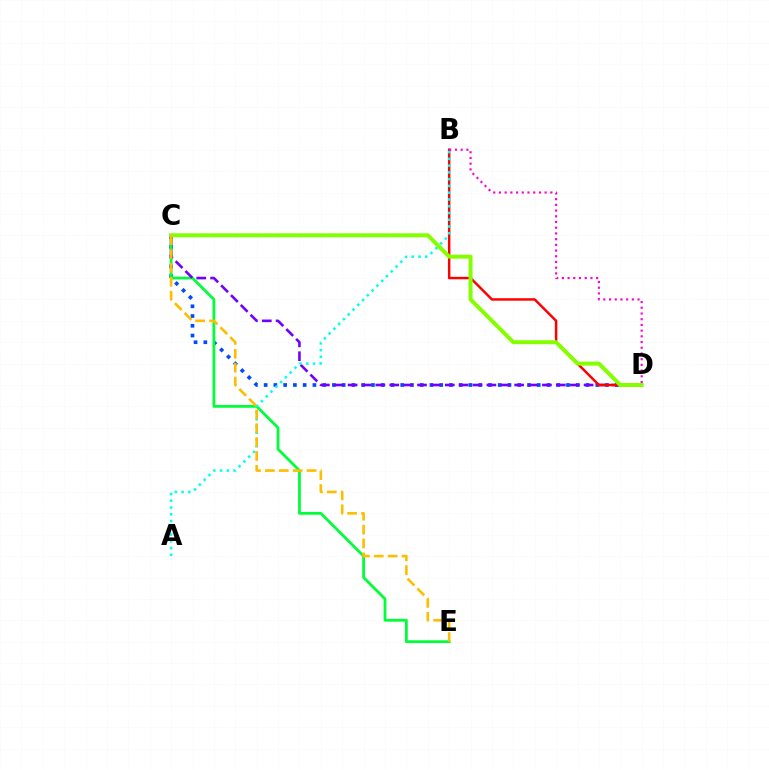{('C', 'D'): [{'color': '#004bff', 'line_style': 'dotted', 'thickness': 2.65}, {'color': '#7200ff', 'line_style': 'dashed', 'thickness': 1.89}, {'color': '#84ff00', 'line_style': 'solid', 'thickness': 2.86}], ('C', 'E'): [{'color': '#00ff39', 'line_style': 'solid', 'thickness': 2.0}, {'color': '#ffbd00', 'line_style': 'dashed', 'thickness': 1.89}], ('B', 'D'): [{'color': '#ff0000', 'line_style': 'solid', 'thickness': 1.78}, {'color': '#ff00cf', 'line_style': 'dotted', 'thickness': 1.55}], ('A', 'B'): [{'color': '#00fff6', 'line_style': 'dotted', 'thickness': 1.84}]}